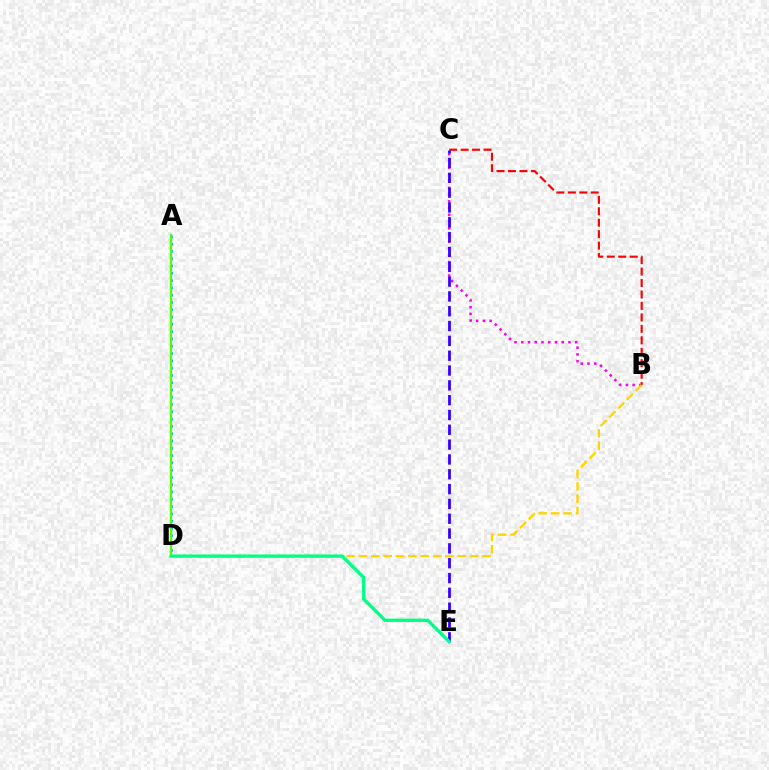{('A', 'D'): [{'color': '#009eff', 'line_style': 'dotted', 'thickness': 1.98}, {'color': '#4fff00', 'line_style': 'solid', 'thickness': 1.61}], ('B', 'C'): [{'color': '#ff00ed', 'line_style': 'dotted', 'thickness': 1.83}, {'color': '#ff0000', 'line_style': 'dashed', 'thickness': 1.56}], ('B', 'D'): [{'color': '#ffd500', 'line_style': 'dashed', 'thickness': 1.68}], ('C', 'E'): [{'color': '#3700ff', 'line_style': 'dashed', 'thickness': 2.01}], ('D', 'E'): [{'color': '#00ff86', 'line_style': 'solid', 'thickness': 2.41}]}